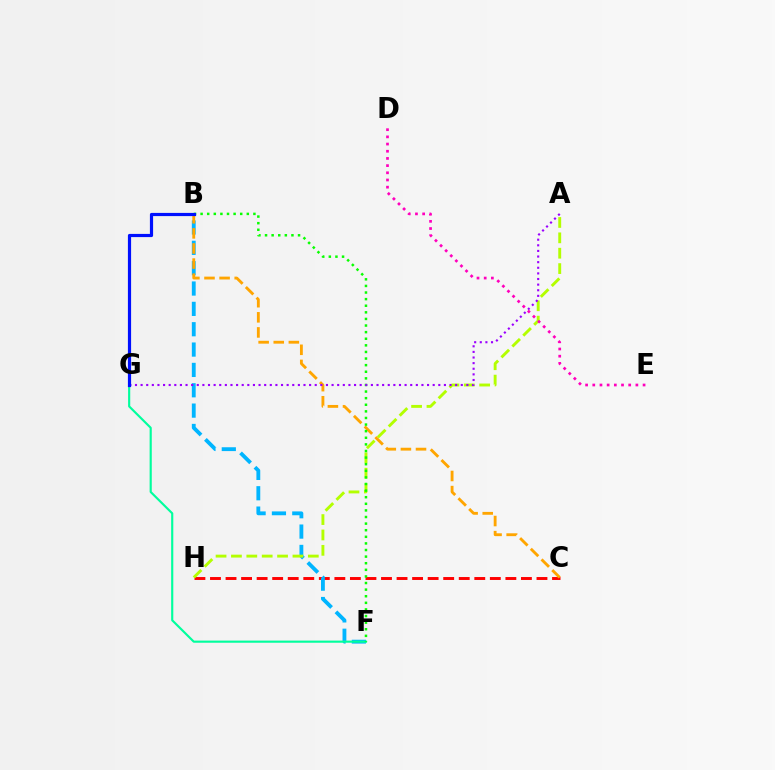{('C', 'H'): [{'color': '#ff0000', 'line_style': 'dashed', 'thickness': 2.11}], ('B', 'F'): [{'color': '#00b5ff', 'line_style': 'dashed', 'thickness': 2.76}, {'color': '#08ff00', 'line_style': 'dotted', 'thickness': 1.79}], ('A', 'H'): [{'color': '#b3ff00', 'line_style': 'dashed', 'thickness': 2.09}], ('B', 'C'): [{'color': '#ffa500', 'line_style': 'dashed', 'thickness': 2.05}], ('F', 'G'): [{'color': '#00ff9d', 'line_style': 'solid', 'thickness': 1.54}], ('A', 'G'): [{'color': '#9b00ff', 'line_style': 'dotted', 'thickness': 1.53}], ('B', 'G'): [{'color': '#0010ff', 'line_style': 'solid', 'thickness': 2.3}], ('D', 'E'): [{'color': '#ff00bd', 'line_style': 'dotted', 'thickness': 1.95}]}